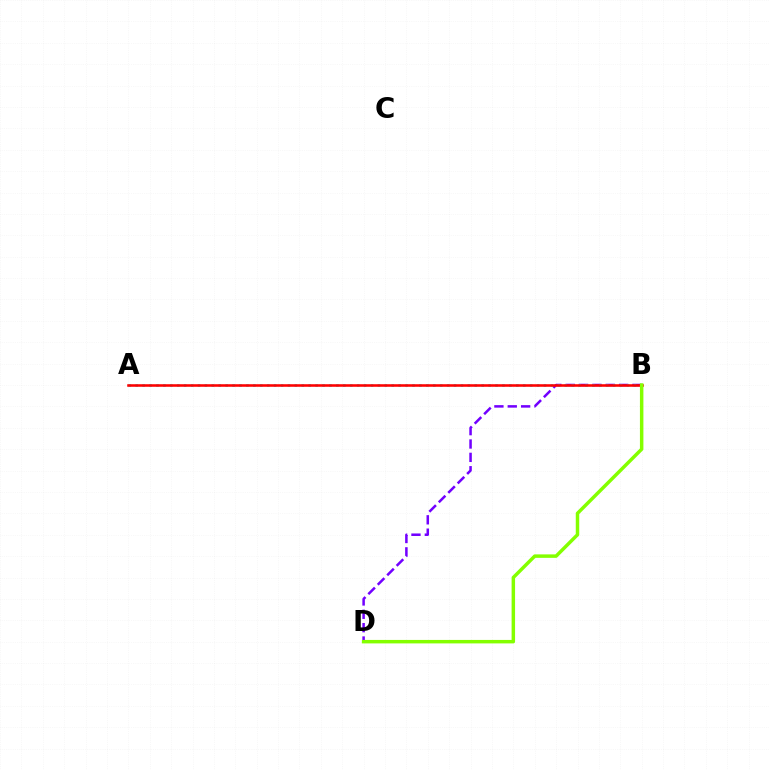{('B', 'D'): [{'color': '#7200ff', 'line_style': 'dashed', 'thickness': 1.81}, {'color': '#84ff00', 'line_style': 'solid', 'thickness': 2.5}], ('A', 'B'): [{'color': '#00fff6', 'line_style': 'dotted', 'thickness': 1.88}, {'color': '#ff0000', 'line_style': 'solid', 'thickness': 1.85}]}